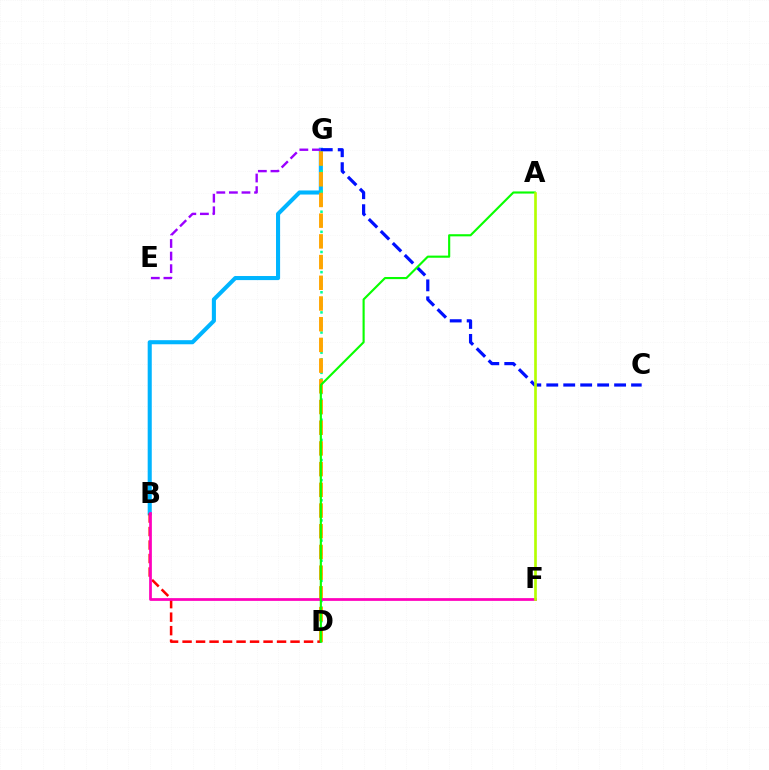{('B', 'G'): [{'color': '#00b5ff', 'line_style': 'solid', 'thickness': 2.94}], ('D', 'G'): [{'color': '#00ff9d', 'line_style': 'dotted', 'thickness': 1.82}, {'color': '#ffa500', 'line_style': 'dashed', 'thickness': 2.81}], ('C', 'G'): [{'color': '#0010ff', 'line_style': 'dashed', 'thickness': 2.3}], ('B', 'D'): [{'color': '#ff0000', 'line_style': 'dashed', 'thickness': 1.83}], ('B', 'F'): [{'color': '#ff00bd', 'line_style': 'solid', 'thickness': 1.97}], ('A', 'D'): [{'color': '#08ff00', 'line_style': 'solid', 'thickness': 1.54}], ('E', 'G'): [{'color': '#9b00ff', 'line_style': 'dashed', 'thickness': 1.71}], ('A', 'F'): [{'color': '#b3ff00', 'line_style': 'solid', 'thickness': 1.92}]}